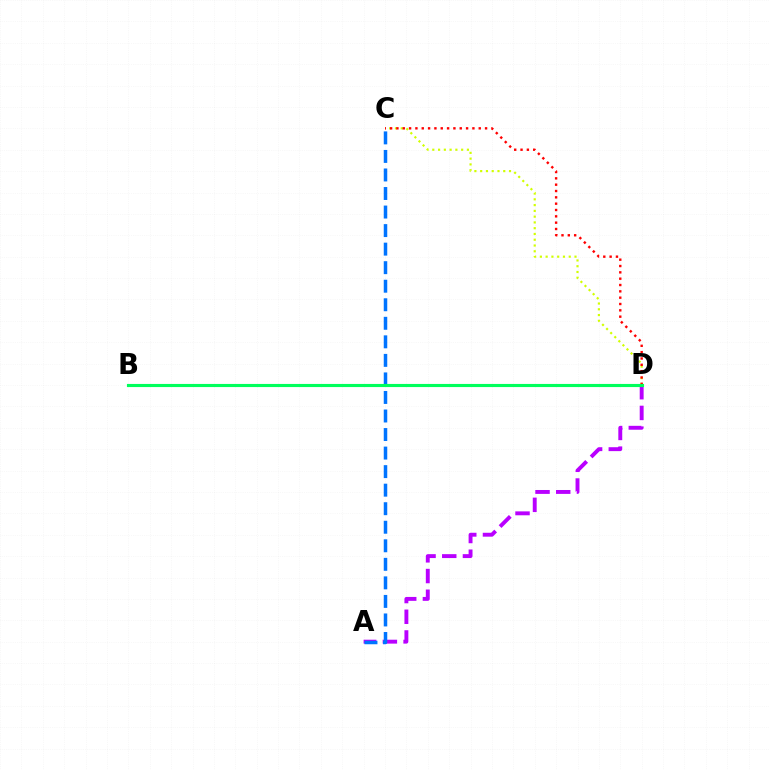{('A', 'D'): [{'color': '#b900ff', 'line_style': 'dashed', 'thickness': 2.81}], ('C', 'D'): [{'color': '#d1ff00', 'line_style': 'dotted', 'thickness': 1.57}, {'color': '#ff0000', 'line_style': 'dotted', 'thickness': 1.72}], ('A', 'C'): [{'color': '#0074ff', 'line_style': 'dashed', 'thickness': 2.52}], ('B', 'D'): [{'color': '#00ff5c', 'line_style': 'solid', 'thickness': 2.25}]}